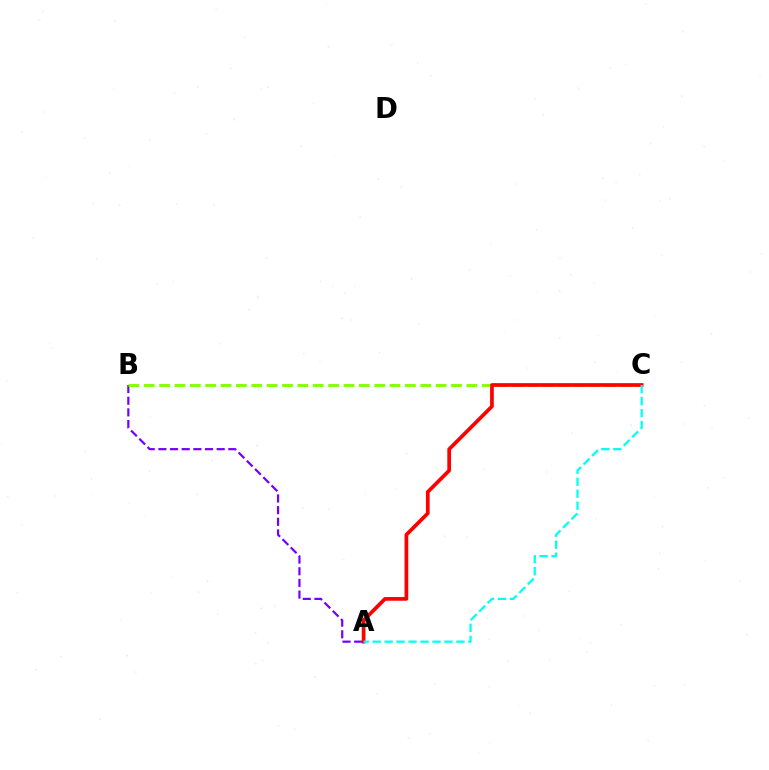{('A', 'B'): [{'color': '#7200ff', 'line_style': 'dashed', 'thickness': 1.58}], ('B', 'C'): [{'color': '#84ff00', 'line_style': 'dashed', 'thickness': 2.09}], ('A', 'C'): [{'color': '#ff0000', 'line_style': 'solid', 'thickness': 2.67}, {'color': '#00fff6', 'line_style': 'dashed', 'thickness': 1.63}]}